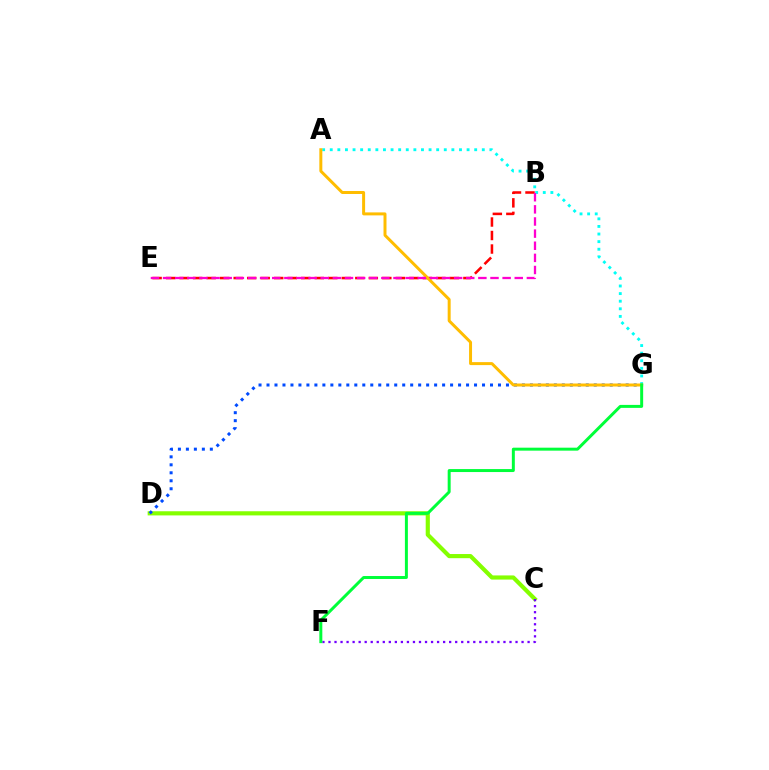{('C', 'D'): [{'color': '#84ff00', 'line_style': 'solid', 'thickness': 2.99}], ('D', 'G'): [{'color': '#004bff', 'line_style': 'dotted', 'thickness': 2.17}], ('A', 'G'): [{'color': '#00fff6', 'line_style': 'dotted', 'thickness': 2.07}, {'color': '#ffbd00', 'line_style': 'solid', 'thickness': 2.14}], ('B', 'E'): [{'color': '#ff0000', 'line_style': 'dashed', 'thickness': 1.84}, {'color': '#ff00cf', 'line_style': 'dashed', 'thickness': 1.65}], ('C', 'F'): [{'color': '#7200ff', 'line_style': 'dotted', 'thickness': 1.64}], ('F', 'G'): [{'color': '#00ff39', 'line_style': 'solid', 'thickness': 2.14}]}